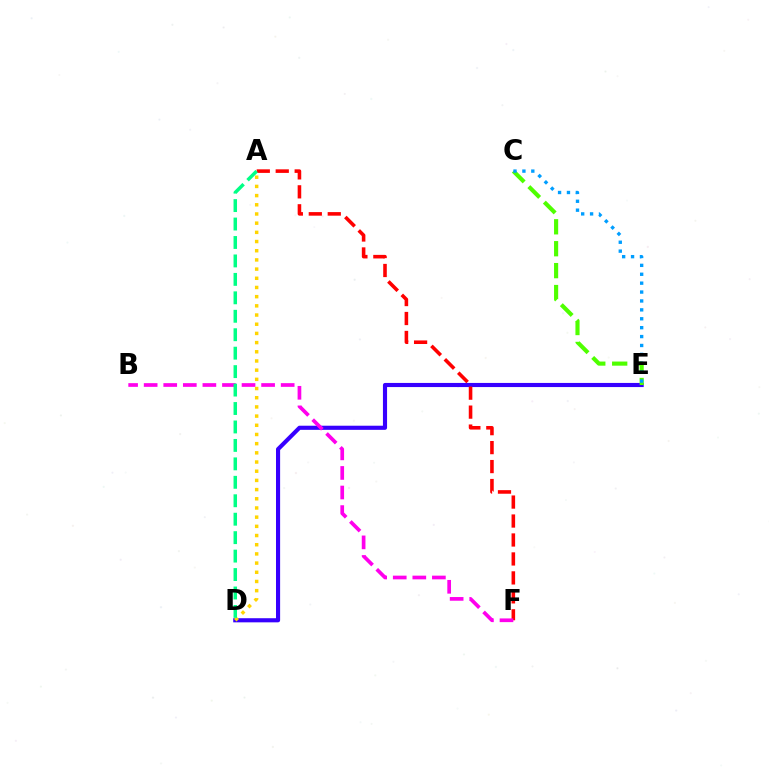{('D', 'E'): [{'color': '#3700ff', 'line_style': 'solid', 'thickness': 2.97}], ('A', 'F'): [{'color': '#ff0000', 'line_style': 'dashed', 'thickness': 2.58}], ('B', 'F'): [{'color': '#ff00ed', 'line_style': 'dashed', 'thickness': 2.66}], ('A', 'D'): [{'color': '#ffd500', 'line_style': 'dotted', 'thickness': 2.5}, {'color': '#00ff86', 'line_style': 'dashed', 'thickness': 2.51}], ('C', 'E'): [{'color': '#4fff00', 'line_style': 'dashed', 'thickness': 2.98}, {'color': '#009eff', 'line_style': 'dotted', 'thickness': 2.42}]}